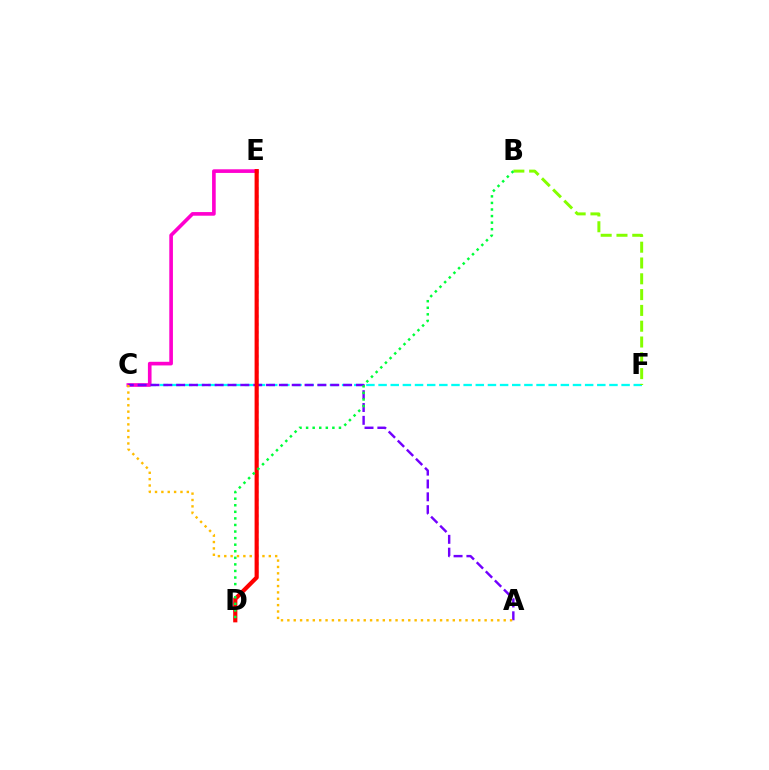{('C', 'F'): [{'color': '#00fff6', 'line_style': 'dashed', 'thickness': 1.65}], ('D', 'E'): [{'color': '#004bff', 'line_style': 'dotted', 'thickness': 2.17}, {'color': '#ff0000', 'line_style': 'solid', 'thickness': 3.0}], ('C', 'E'): [{'color': '#ff00cf', 'line_style': 'solid', 'thickness': 2.62}], ('A', 'C'): [{'color': '#7200ff', 'line_style': 'dashed', 'thickness': 1.74}, {'color': '#ffbd00', 'line_style': 'dotted', 'thickness': 1.73}], ('B', 'F'): [{'color': '#84ff00', 'line_style': 'dashed', 'thickness': 2.15}], ('B', 'D'): [{'color': '#00ff39', 'line_style': 'dotted', 'thickness': 1.79}]}